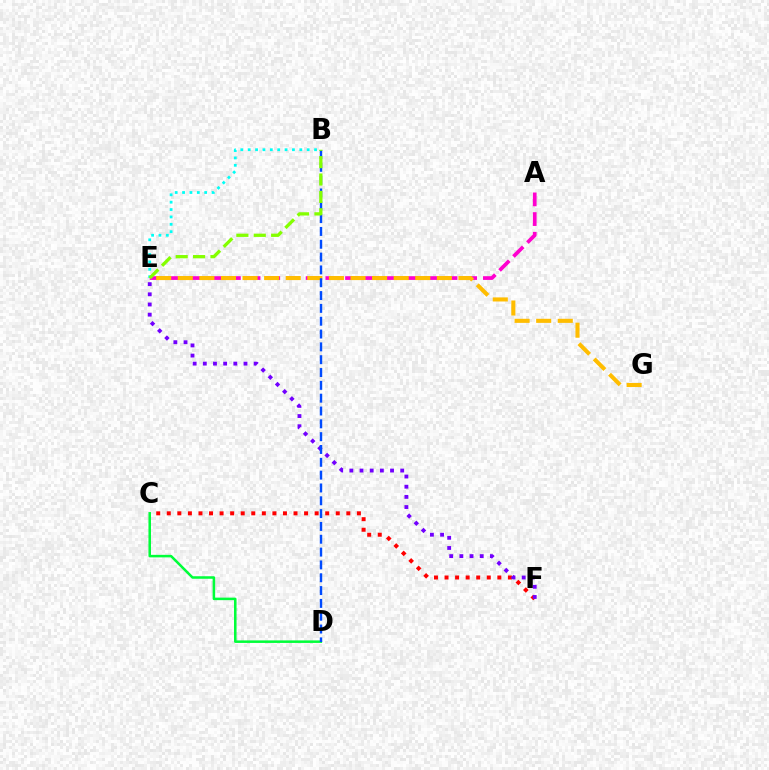{('A', 'E'): [{'color': '#ff00cf', 'line_style': 'dashed', 'thickness': 2.68}], ('E', 'G'): [{'color': '#ffbd00', 'line_style': 'dashed', 'thickness': 2.93}], ('B', 'E'): [{'color': '#00fff6', 'line_style': 'dotted', 'thickness': 2.0}, {'color': '#84ff00', 'line_style': 'dashed', 'thickness': 2.36}], ('C', 'F'): [{'color': '#ff0000', 'line_style': 'dotted', 'thickness': 2.87}], ('C', 'D'): [{'color': '#00ff39', 'line_style': 'solid', 'thickness': 1.82}], ('E', 'F'): [{'color': '#7200ff', 'line_style': 'dotted', 'thickness': 2.76}], ('B', 'D'): [{'color': '#004bff', 'line_style': 'dashed', 'thickness': 1.74}]}